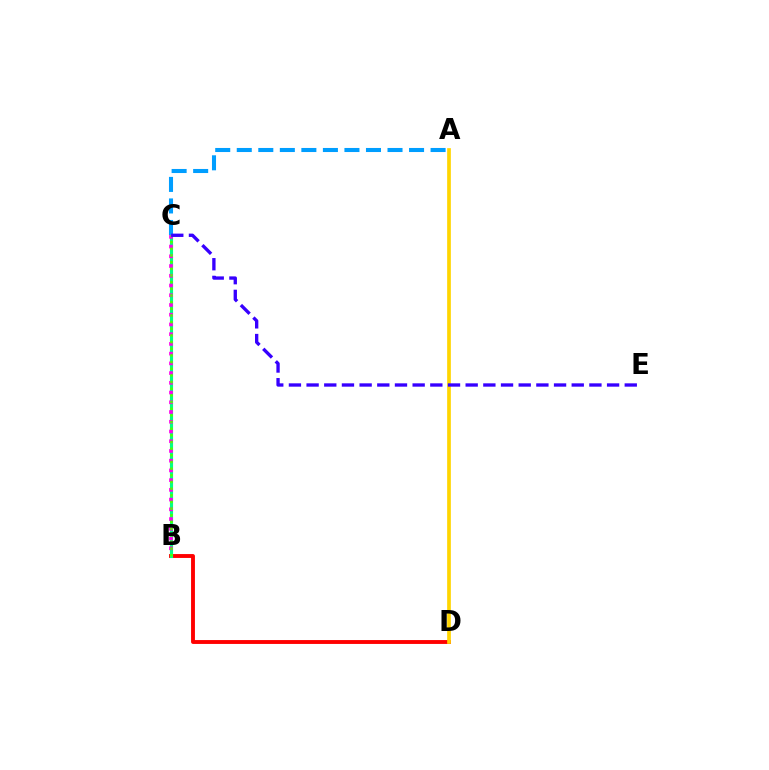{('B', 'D'): [{'color': '#ff0000', 'line_style': 'solid', 'thickness': 2.79}], ('B', 'C'): [{'color': '#00ff86', 'line_style': 'solid', 'thickness': 2.25}, {'color': '#ff00ed', 'line_style': 'dotted', 'thickness': 2.64}, {'color': '#4fff00', 'line_style': 'dotted', 'thickness': 1.81}], ('A', 'D'): [{'color': '#ffd500', 'line_style': 'solid', 'thickness': 2.66}], ('A', 'C'): [{'color': '#009eff', 'line_style': 'dashed', 'thickness': 2.93}], ('C', 'E'): [{'color': '#3700ff', 'line_style': 'dashed', 'thickness': 2.4}]}